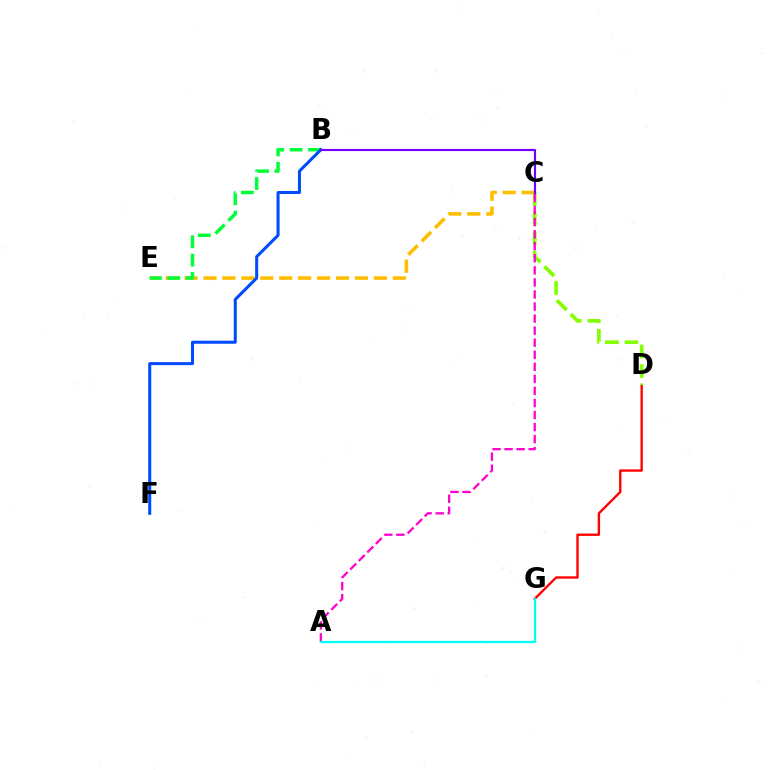{('C', 'E'): [{'color': '#ffbd00', 'line_style': 'dashed', 'thickness': 2.57}], ('B', 'E'): [{'color': '#00ff39', 'line_style': 'dashed', 'thickness': 2.49}], ('D', 'G'): [{'color': '#ff0000', 'line_style': 'solid', 'thickness': 1.7}], ('C', 'D'): [{'color': '#84ff00', 'line_style': 'dashed', 'thickness': 2.65}], ('B', 'F'): [{'color': '#004bff', 'line_style': 'solid', 'thickness': 2.18}], ('A', 'C'): [{'color': '#ff00cf', 'line_style': 'dashed', 'thickness': 1.64}], ('A', 'G'): [{'color': '#00fff6', 'line_style': 'solid', 'thickness': 1.62}], ('B', 'C'): [{'color': '#7200ff', 'line_style': 'solid', 'thickness': 1.54}]}